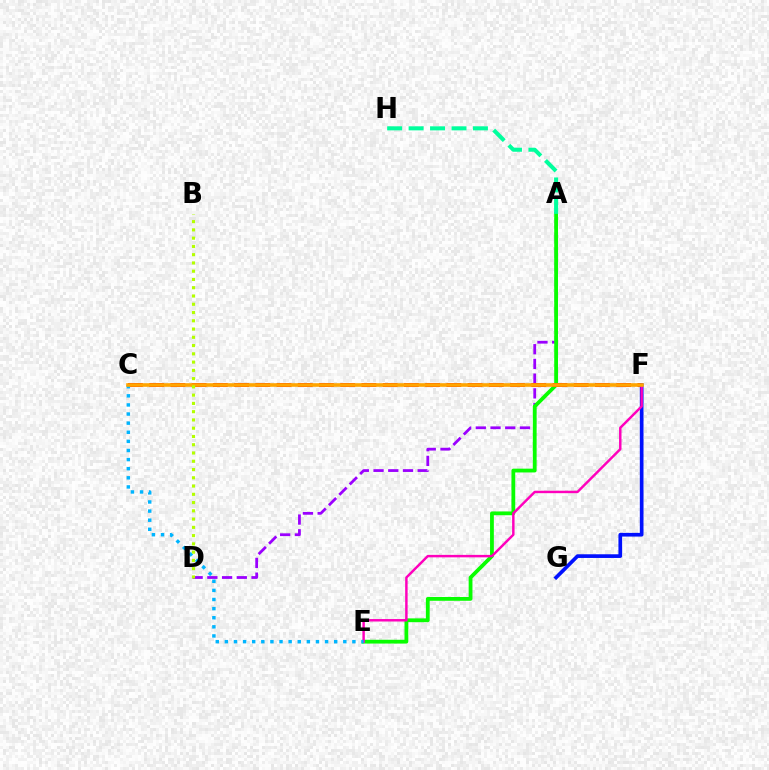{('A', 'D'): [{'color': '#9b00ff', 'line_style': 'dashed', 'thickness': 2.0}], ('A', 'E'): [{'color': '#08ff00', 'line_style': 'solid', 'thickness': 2.73}], ('C', 'F'): [{'color': '#ff0000', 'line_style': 'dashed', 'thickness': 2.88}, {'color': '#ffa500', 'line_style': 'solid', 'thickness': 2.6}], ('F', 'G'): [{'color': '#0010ff', 'line_style': 'solid', 'thickness': 2.65}], ('E', 'F'): [{'color': '#ff00bd', 'line_style': 'solid', 'thickness': 1.77}], ('C', 'E'): [{'color': '#00b5ff', 'line_style': 'dotted', 'thickness': 2.47}], ('A', 'H'): [{'color': '#00ff9d', 'line_style': 'dashed', 'thickness': 2.91}], ('B', 'D'): [{'color': '#b3ff00', 'line_style': 'dotted', 'thickness': 2.25}]}